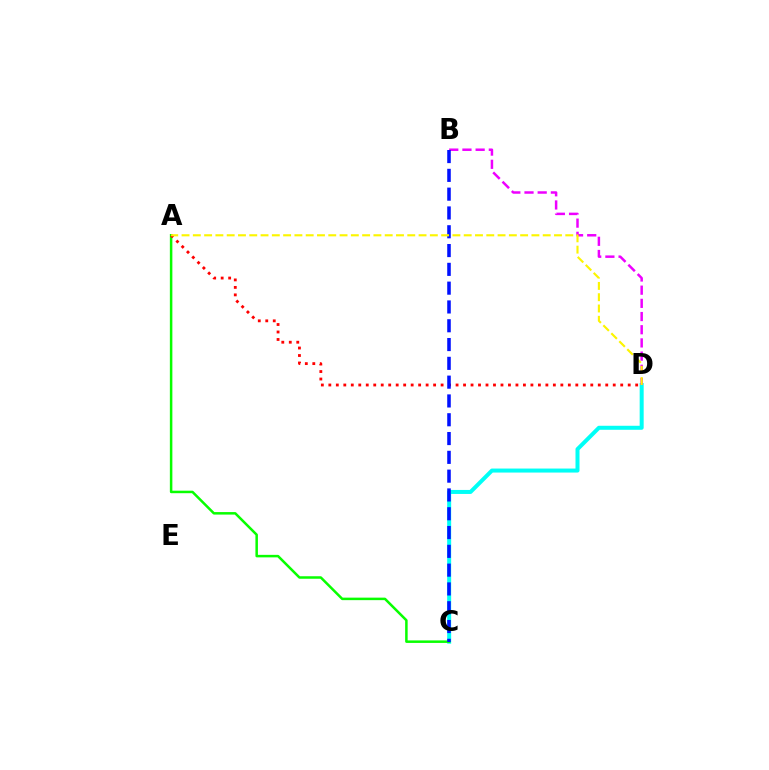{('C', 'D'): [{'color': '#00fff6', 'line_style': 'solid', 'thickness': 2.88}], ('B', 'D'): [{'color': '#ee00ff', 'line_style': 'dashed', 'thickness': 1.79}], ('A', 'C'): [{'color': '#08ff00', 'line_style': 'solid', 'thickness': 1.81}], ('A', 'D'): [{'color': '#ff0000', 'line_style': 'dotted', 'thickness': 2.03}, {'color': '#fcf500', 'line_style': 'dashed', 'thickness': 1.53}], ('B', 'C'): [{'color': '#0010ff', 'line_style': 'dashed', 'thickness': 2.55}]}